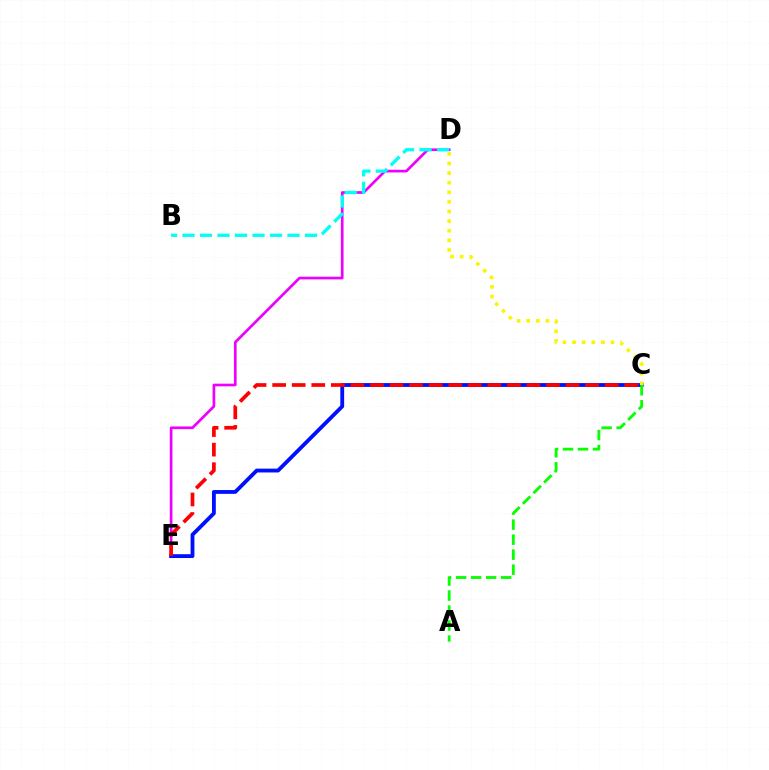{('D', 'E'): [{'color': '#ee00ff', 'line_style': 'solid', 'thickness': 1.93}], ('C', 'E'): [{'color': '#0010ff', 'line_style': 'solid', 'thickness': 2.76}, {'color': '#ff0000', 'line_style': 'dashed', 'thickness': 2.66}], ('A', 'C'): [{'color': '#08ff00', 'line_style': 'dashed', 'thickness': 2.04}], ('C', 'D'): [{'color': '#fcf500', 'line_style': 'dotted', 'thickness': 2.61}], ('B', 'D'): [{'color': '#00fff6', 'line_style': 'dashed', 'thickness': 2.38}]}